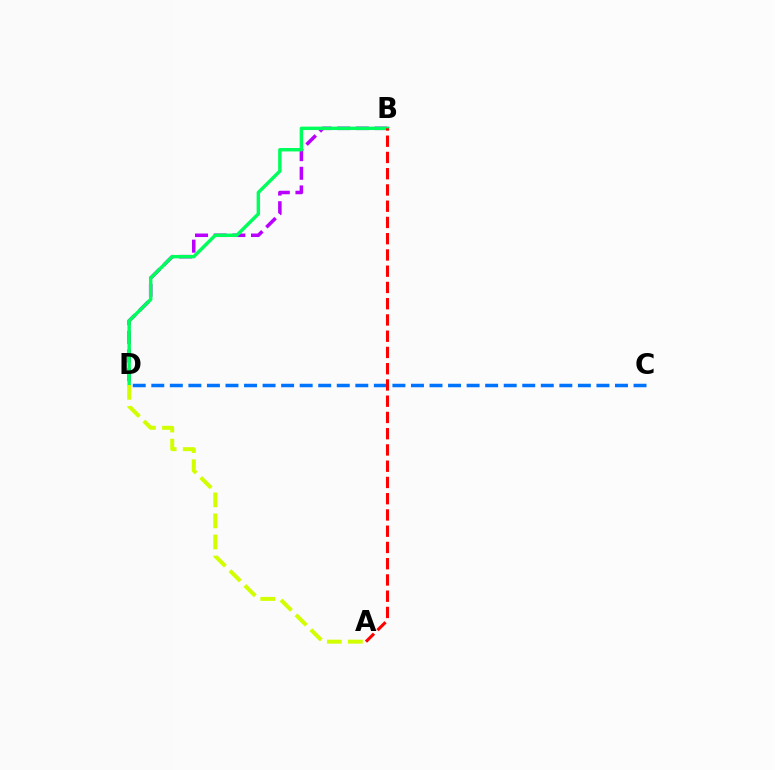{('B', 'D'): [{'color': '#b900ff', 'line_style': 'dashed', 'thickness': 2.54}, {'color': '#00ff5c', 'line_style': 'solid', 'thickness': 2.47}], ('C', 'D'): [{'color': '#0074ff', 'line_style': 'dashed', 'thickness': 2.52}], ('A', 'B'): [{'color': '#ff0000', 'line_style': 'dashed', 'thickness': 2.21}], ('A', 'D'): [{'color': '#d1ff00', 'line_style': 'dashed', 'thickness': 2.86}]}